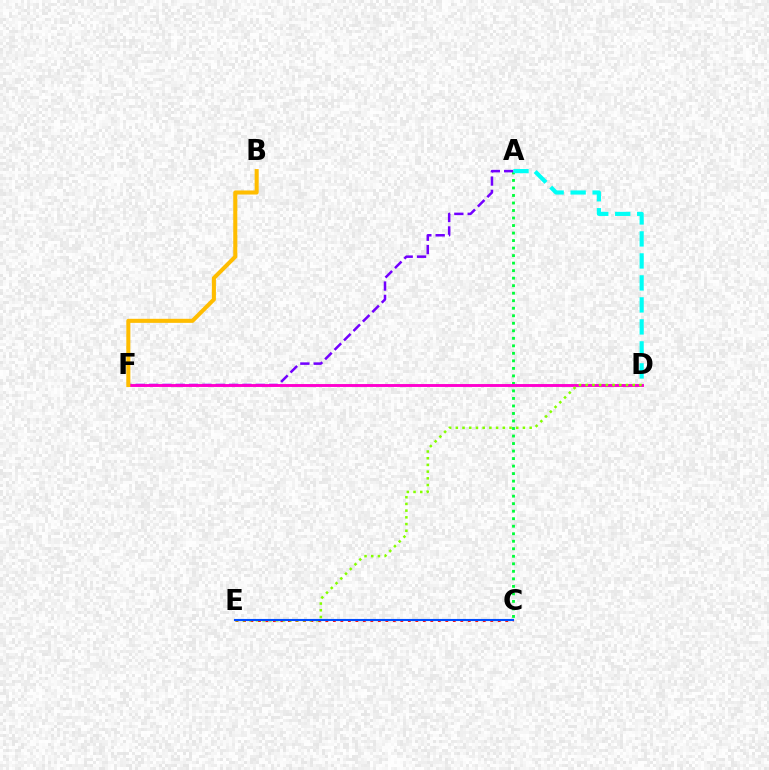{('A', 'C'): [{'color': '#00ff39', 'line_style': 'dotted', 'thickness': 2.04}], ('A', 'F'): [{'color': '#7200ff', 'line_style': 'dashed', 'thickness': 1.81}], ('D', 'F'): [{'color': '#ff00cf', 'line_style': 'solid', 'thickness': 2.09}], ('A', 'D'): [{'color': '#00fff6', 'line_style': 'dashed', 'thickness': 2.99}], ('B', 'F'): [{'color': '#ffbd00', 'line_style': 'solid', 'thickness': 2.92}], ('C', 'E'): [{'color': '#ff0000', 'line_style': 'dotted', 'thickness': 2.04}, {'color': '#004bff', 'line_style': 'solid', 'thickness': 1.52}], ('D', 'E'): [{'color': '#84ff00', 'line_style': 'dotted', 'thickness': 1.82}]}